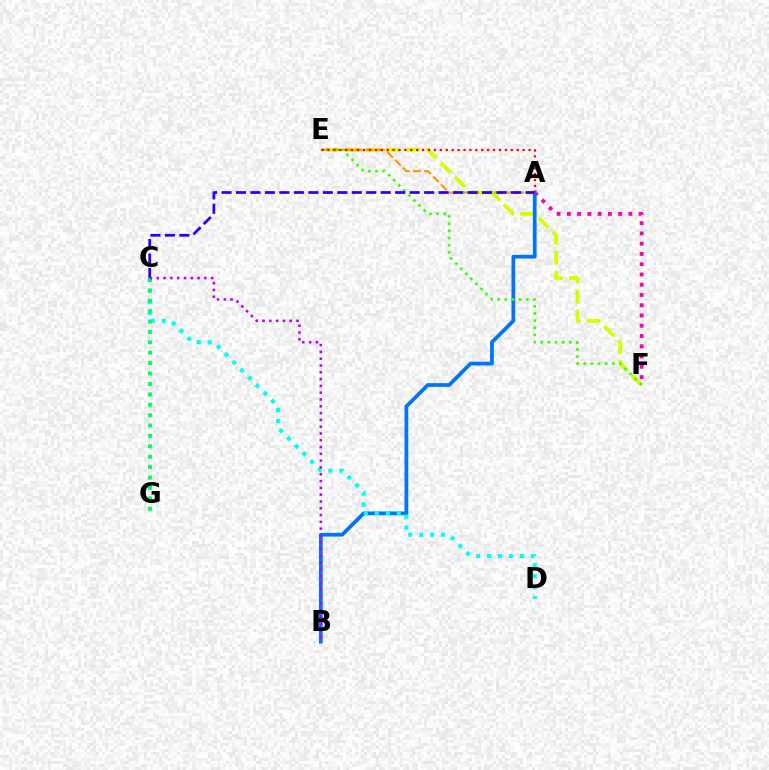{('E', 'F'): [{'color': '#d1ff00', 'line_style': 'dashed', 'thickness': 2.73}, {'color': '#3dff00', 'line_style': 'dotted', 'thickness': 1.94}], ('A', 'F'): [{'color': '#ff00ac', 'line_style': 'dotted', 'thickness': 2.79}], ('A', 'E'): [{'color': '#ff9400', 'line_style': 'dashed', 'thickness': 1.52}, {'color': '#ff0000', 'line_style': 'dotted', 'thickness': 1.61}], ('A', 'B'): [{'color': '#0074ff', 'line_style': 'solid', 'thickness': 2.69}], ('C', 'D'): [{'color': '#00fff6', 'line_style': 'dotted', 'thickness': 2.98}], ('A', 'C'): [{'color': '#2500ff', 'line_style': 'dashed', 'thickness': 1.97}], ('C', 'G'): [{'color': '#00ff5c', 'line_style': 'dotted', 'thickness': 2.83}], ('B', 'C'): [{'color': '#b900ff', 'line_style': 'dotted', 'thickness': 1.85}]}